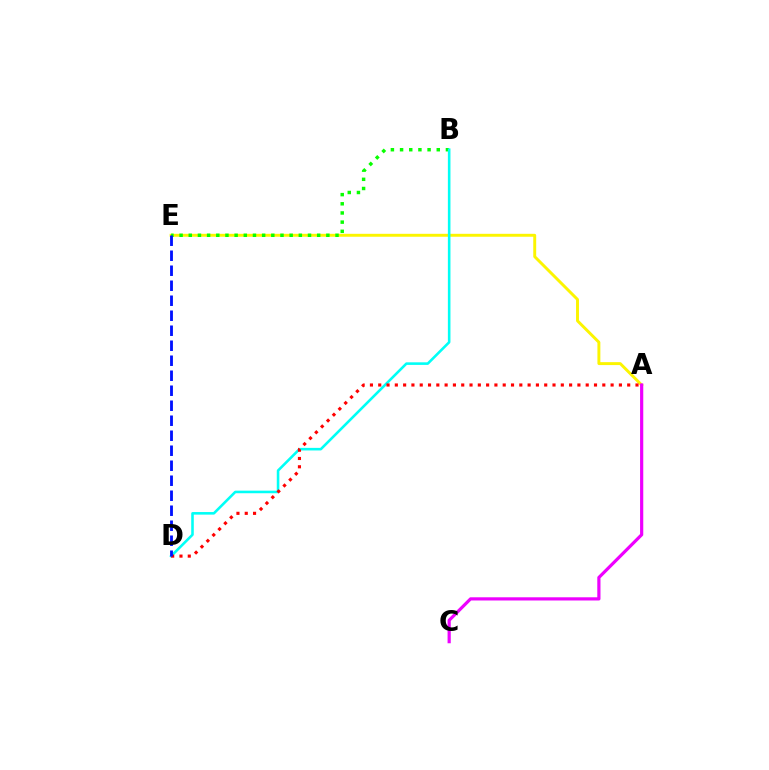{('A', 'E'): [{'color': '#fcf500', 'line_style': 'solid', 'thickness': 2.11}], ('A', 'C'): [{'color': '#ee00ff', 'line_style': 'solid', 'thickness': 2.3}], ('B', 'E'): [{'color': '#08ff00', 'line_style': 'dotted', 'thickness': 2.49}], ('B', 'D'): [{'color': '#00fff6', 'line_style': 'solid', 'thickness': 1.86}], ('A', 'D'): [{'color': '#ff0000', 'line_style': 'dotted', 'thickness': 2.25}], ('D', 'E'): [{'color': '#0010ff', 'line_style': 'dashed', 'thickness': 2.04}]}